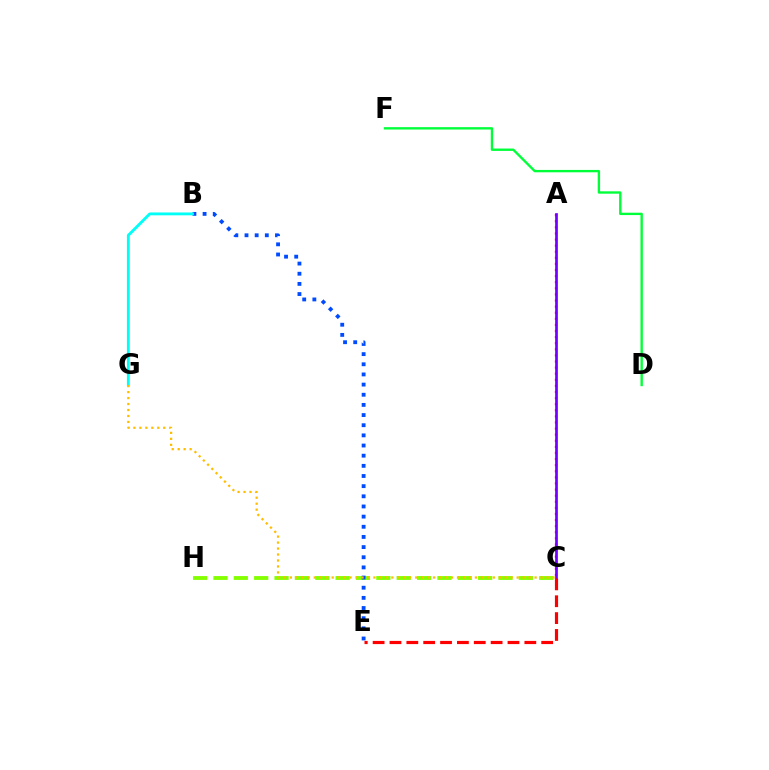{('D', 'F'): [{'color': '#00ff39', 'line_style': 'solid', 'thickness': 1.71}], ('C', 'H'): [{'color': '#84ff00', 'line_style': 'dashed', 'thickness': 2.77}], ('A', 'C'): [{'color': '#ff00cf', 'line_style': 'dotted', 'thickness': 1.66}, {'color': '#7200ff', 'line_style': 'solid', 'thickness': 1.95}], ('B', 'E'): [{'color': '#004bff', 'line_style': 'dotted', 'thickness': 2.76}], ('B', 'G'): [{'color': '#00fff6', 'line_style': 'solid', 'thickness': 2.05}], ('C', 'E'): [{'color': '#ff0000', 'line_style': 'dashed', 'thickness': 2.29}], ('C', 'G'): [{'color': '#ffbd00', 'line_style': 'dotted', 'thickness': 1.62}]}